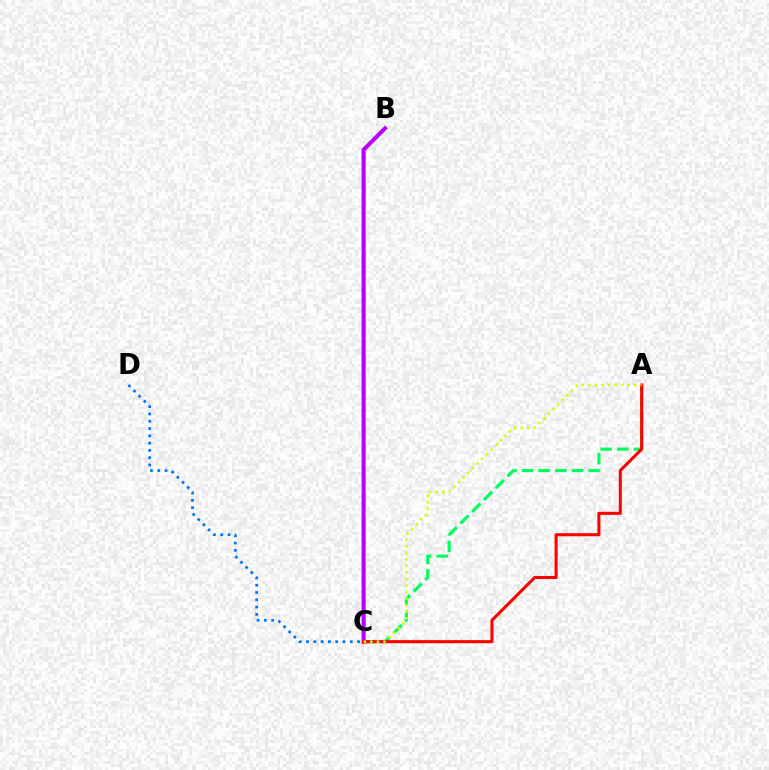{('A', 'C'): [{'color': '#00ff5c', 'line_style': 'dashed', 'thickness': 2.26}, {'color': '#ff0000', 'line_style': 'solid', 'thickness': 2.2}, {'color': '#d1ff00', 'line_style': 'dotted', 'thickness': 1.78}], ('B', 'C'): [{'color': '#b900ff', 'line_style': 'solid', 'thickness': 2.93}], ('C', 'D'): [{'color': '#0074ff', 'line_style': 'dotted', 'thickness': 1.98}]}